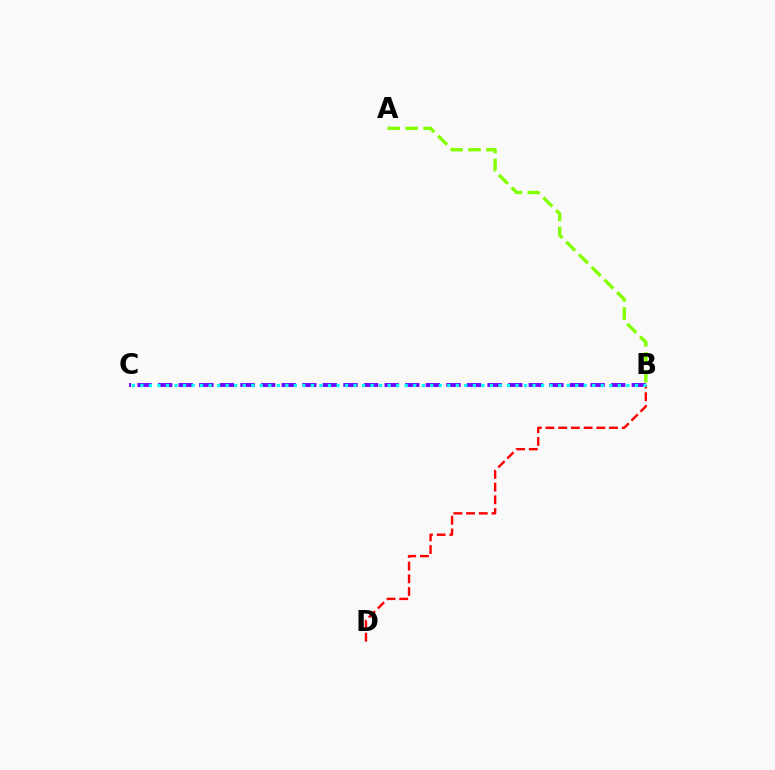{('B', 'C'): [{'color': '#7200ff', 'line_style': 'dashed', 'thickness': 2.8}, {'color': '#00fff6', 'line_style': 'dotted', 'thickness': 2.32}], ('A', 'B'): [{'color': '#84ff00', 'line_style': 'dashed', 'thickness': 2.43}], ('B', 'D'): [{'color': '#ff0000', 'line_style': 'dashed', 'thickness': 1.73}]}